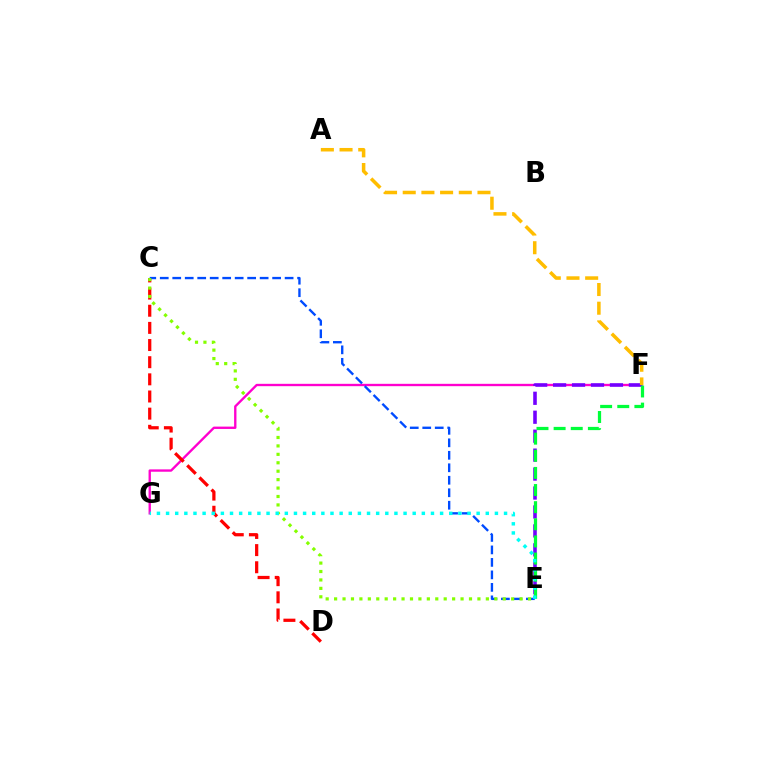{('F', 'G'): [{'color': '#ff00cf', 'line_style': 'solid', 'thickness': 1.69}], ('E', 'F'): [{'color': '#7200ff', 'line_style': 'dashed', 'thickness': 2.57}, {'color': '#00ff39', 'line_style': 'dashed', 'thickness': 2.33}], ('C', 'D'): [{'color': '#ff0000', 'line_style': 'dashed', 'thickness': 2.33}], ('C', 'E'): [{'color': '#004bff', 'line_style': 'dashed', 'thickness': 1.7}, {'color': '#84ff00', 'line_style': 'dotted', 'thickness': 2.29}], ('A', 'F'): [{'color': '#ffbd00', 'line_style': 'dashed', 'thickness': 2.54}], ('E', 'G'): [{'color': '#00fff6', 'line_style': 'dotted', 'thickness': 2.48}]}